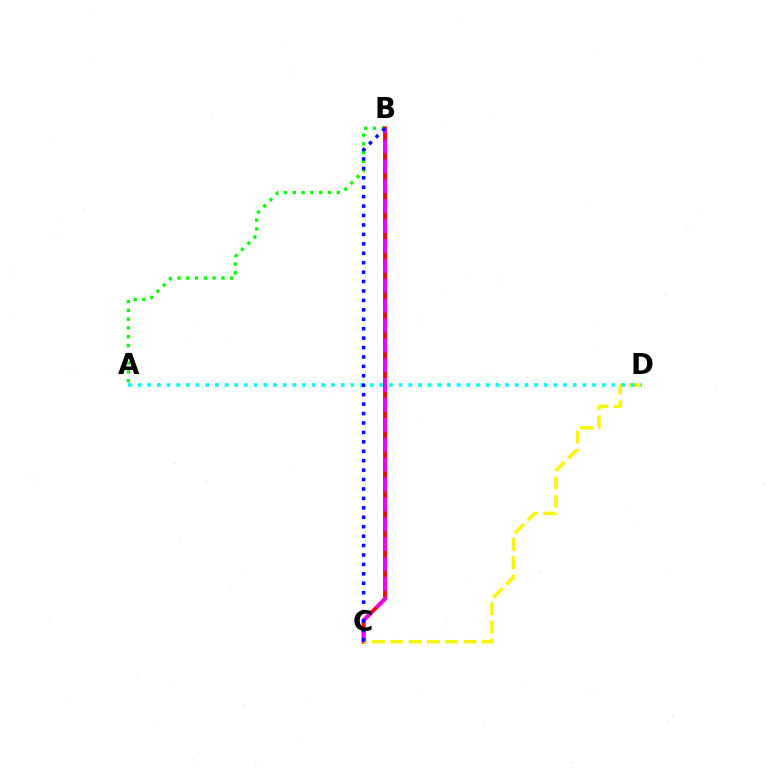{('A', 'B'): [{'color': '#08ff00', 'line_style': 'dotted', 'thickness': 2.39}], ('B', 'C'): [{'color': '#ff0000', 'line_style': 'solid', 'thickness': 2.78}, {'color': '#ee00ff', 'line_style': 'dashed', 'thickness': 2.7}, {'color': '#0010ff', 'line_style': 'dotted', 'thickness': 2.56}], ('C', 'D'): [{'color': '#fcf500', 'line_style': 'dashed', 'thickness': 2.49}], ('A', 'D'): [{'color': '#00fff6', 'line_style': 'dotted', 'thickness': 2.63}]}